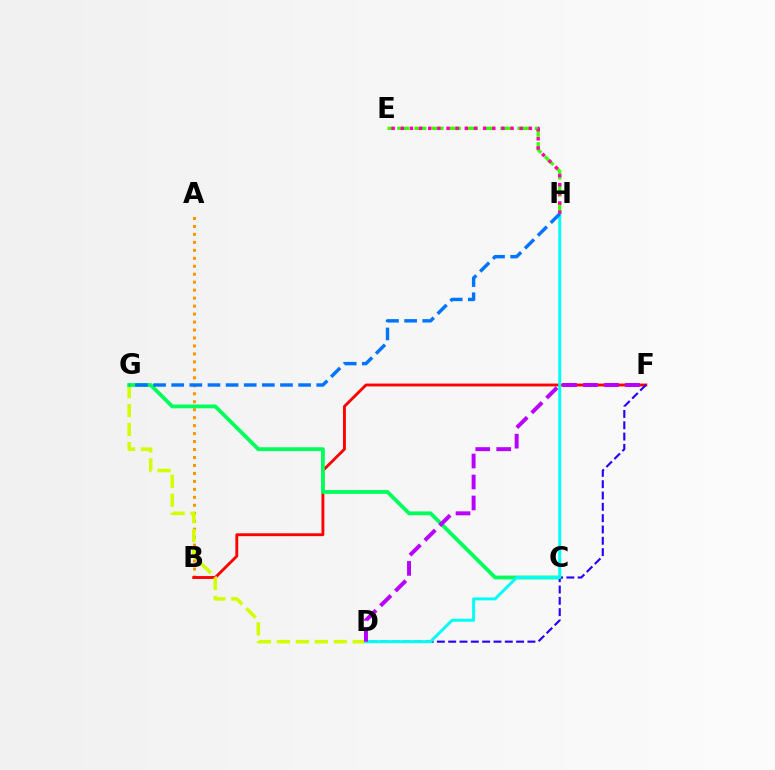{('A', 'B'): [{'color': '#ff9400', 'line_style': 'dotted', 'thickness': 2.16}], ('B', 'F'): [{'color': '#ff0000', 'line_style': 'solid', 'thickness': 2.06}], ('D', 'G'): [{'color': '#d1ff00', 'line_style': 'dashed', 'thickness': 2.58}], ('C', 'G'): [{'color': '#00ff5c', 'line_style': 'solid', 'thickness': 2.75}], ('D', 'F'): [{'color': '#2500ff', 'line_style': 'dashed', 'thickness': 1.54}, {'color': '#b900ff', 'line_style': 'dashed', 'thickness': 2.85}], ('E', 'H'): [{'color': '#3dff00', 'line_style': 'dashed', 'thickness': 2.34}, {'color': '#ff00ac', 'line_style': 'dotted', 'thickness': 2.49}], ('D', 'H'): [{'color': '#00fff6', 'line_style': 'solid', 'thickness': 2.14}], ('G', 'H'): [{'color': '#0074ff', 'line_style': 'dashed', 'thickness': 2.46}]}